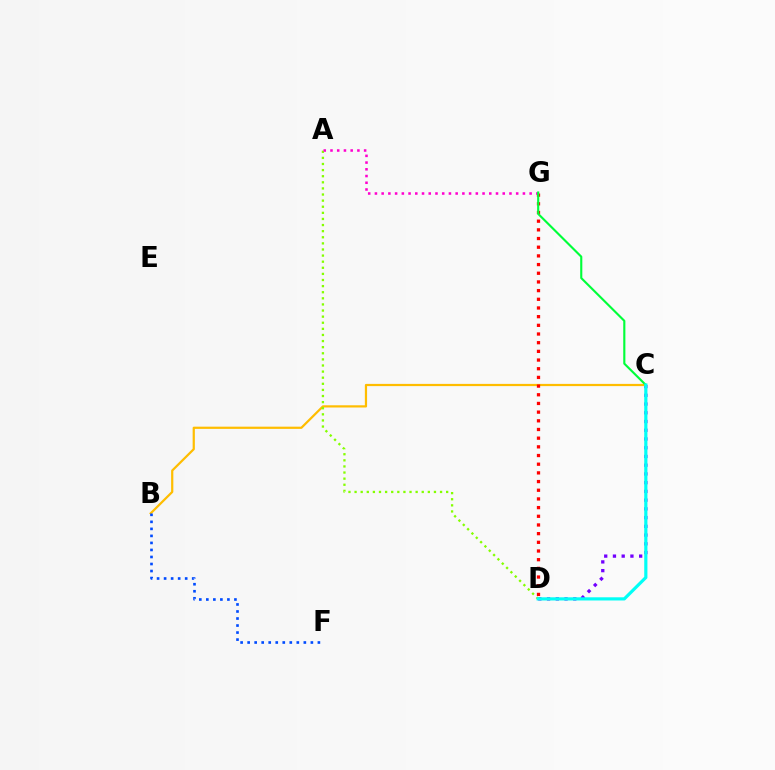{('C', 'D'): [{'color': '#7200ff', 'line_style': 'dotted', 'thickness': 2.37}, {'color': '#00fff6', 'line_style': 'solid', 'thickness': 2.29}], ('B', 'C'): [{'color': '#ffbd00', 'line_style': 'solid', 'thickness': 1.6}], ('A', 'D'): [{'color': '#84ff00', 'line_style': 'dotted', 'thickness': 1.66}], ('D', 'G'): [{'color': '#ff0000', 'line_style': 'dotted', 'thickness': 2.36}], ('B', 'F'): [{'color': '#004bff', 'line_style': 'dotted', 'thickness': 1.91}], ('A', 'G'): [{'color': '#ff00cf', 'line_style': 'dotted', 'thickness': 1.83}], ('C', 'G'): [{'color': '#00ff39', 'line_style': 'solid', 'thickness': 1.53}]}